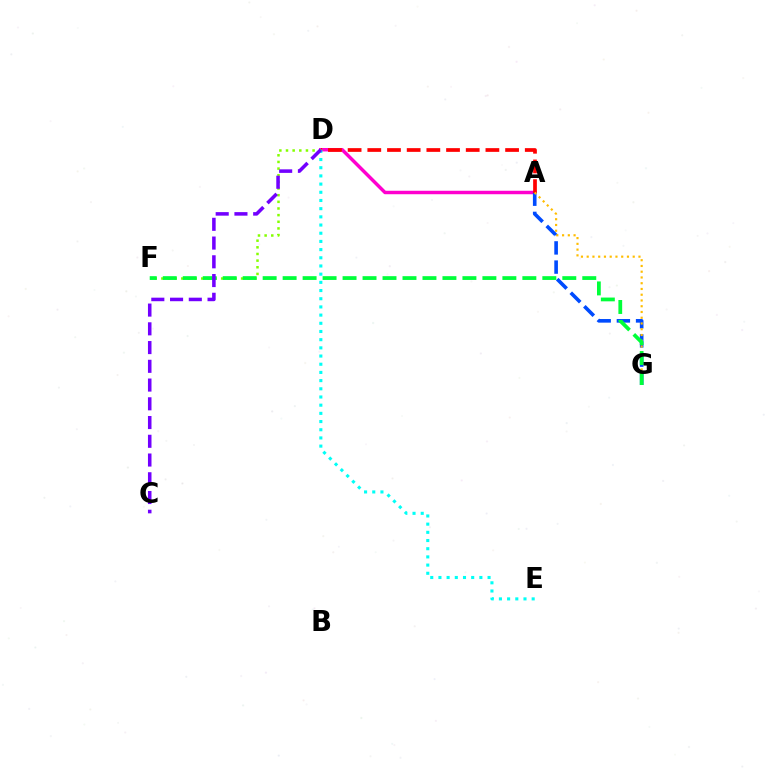{('A', 'D'): [{'color': '#ff00cf', 'line_style': 'solid', 'thickness': 2.49}, {'color': '#ff0000', 'line_style': 'dashed', 'thickness': 2.67}], ('A', 'G'): [{'color': '#004bff', 'line_style': 'dashed', 'thickness': 2.61}, {'color': '#ffbd00', 'line_style': 'dotted', 'thickness': 1.56}], ('D', 'F'): [{'color': '#84ff00', 'line_style': 'dotted', 'thickness': 1.81}], ('F', 'G'): [{'color': '#00ff39', 'line_style': 'dashed', 'thickness': 2.71}], ('D', 'E'): [{'color': '#00fff6', 'line_style': 'dotted', 'thickness': 2.22}], ('C', 'D'): [{'color': '#7200ff', 'line_style': 'dashed', 'thickness': 2.55}]}